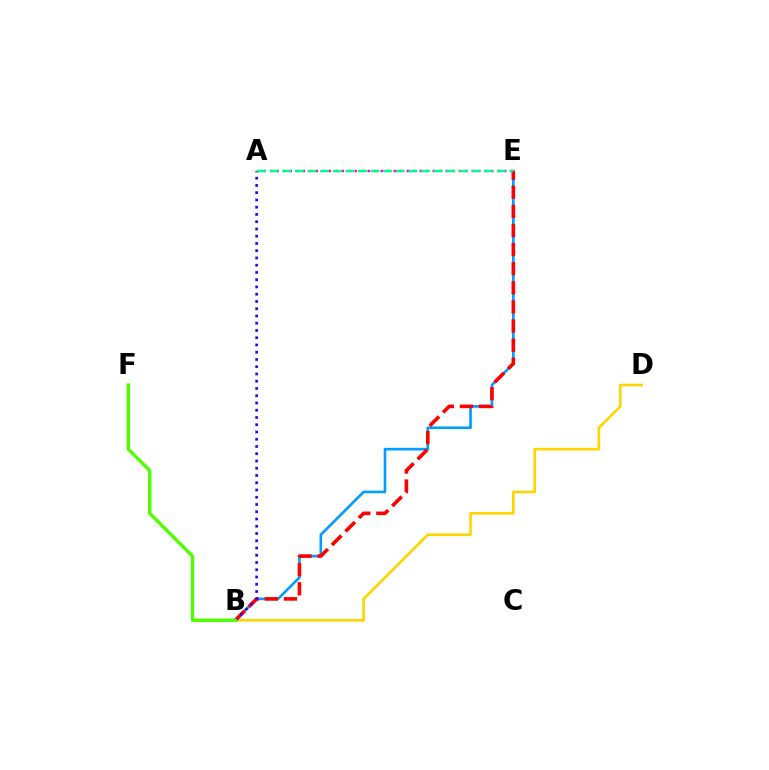{('B', 'E'): [{'color': '#009eff', 'line_style': 'solid', 'thickness': 1.9}, {'color': '#ff0000', 'line_style': 'dashed', 'thickness': 2.6}], ('B', 'D'): [{'color': '#ffd500', 'line_style': 'solid', 'thickness': 1.91}], ('A', 'E'): [{'color': '#ff00ed', 'line_style': 'dotted', 'thickness': 1.77}, {'color': '#00ff86', 'line_style': 'dashed', 'thickness': 1.72}], ('A', 'B'): [{'color': '#3700ff', 'line_style': 'dotted', 'thickness': 1.97}], ('B', 'F'): [{'color': '#4fff00', 'line_style': 'solid', 'thickness': 2.44}]}